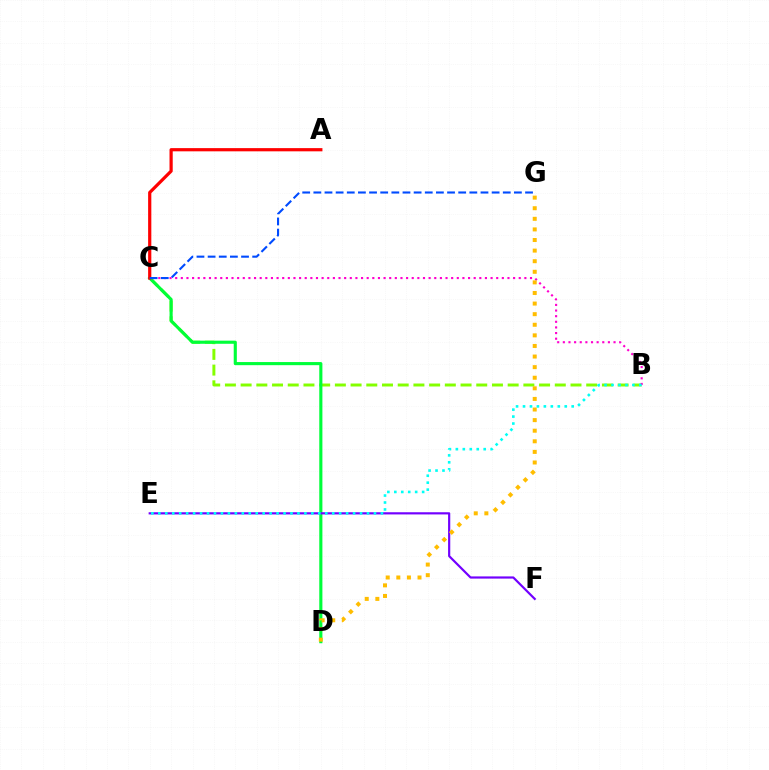{('B', 'C'): [{'color': '#84ff00', 'line_style': 'dashed', 'thickness': 2.13}, {'color': '#ff00cf', 'line_style': 'dotted', 'thickness': 1.53}], ('C', 'D'): [{'color': '#00ff39', 'line_style': 'solid', 'thickness': 2.25}], ('E', 'F'): [{'color': '#7200ff', 'line_style': 'solid', 'thickness': 1.57}], ('D', 'G'): [{'color': '#ffbd00', 'line_style': 'dotted', 'thickness': 2.88}], ('B', 'E'): [{'color': '#00fff6', 'line_style': 'dotted', 'thickness': 1.89}], ('A', 'C'): [{'color': '#ff0000', 'line_style': 'solid', 'thickness': 2.31}], ('C', 'G'): [{'color': '#004bff', 'line_style': 'dashed', 'thickness': 1.51}]}